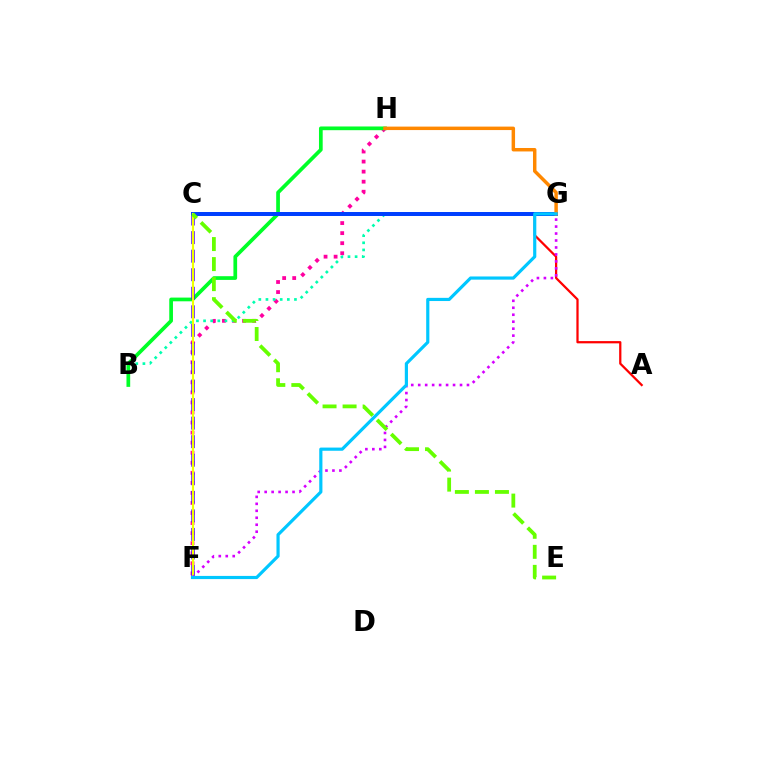{('A', 'C'): [{'color': '#ff0000', 'line_style': 'solid', 'thickness': 1.62}], ('F', 'H'): [{'color': '#ff00a0', 'line_style': 'dotted', 'thickness': 2.73}], ('B', 'G'): [{'color': '#00ffaf', 'line_style': 'dotted', 'thickness': 1.94}], ('B', 'H'): [{'color': '#00ff27', 'line_style': 'solid', 'thickness': 2.67}], ('C', 'F'): [{'color': '#4f00ff', 'line_style': 'dashed', 'thickness': 2.52}, {'color': '#eeff00', 'line_style': 'solid', 'thickness': 1.52}], ('C', 'G'): [{'color': '#003fff', 'line_style': 'solid', 'thickness': 2.87}], ('F', 'G'): [{'color': '#d600ff', 'line_style': 'dotted', 'thickness': 1.89}, {'color': '#00c7ff', 'line_style': 'solid', 'thickness': 2.29}], ('G', 'H'): [{'color': '#ff8800', 'line_style': 'solid', 'thickness': 2.49}], ('C', 'E'): [{'color': '#66ff00', 'line_style': 'dashed', 'thickness': 2.72}]}